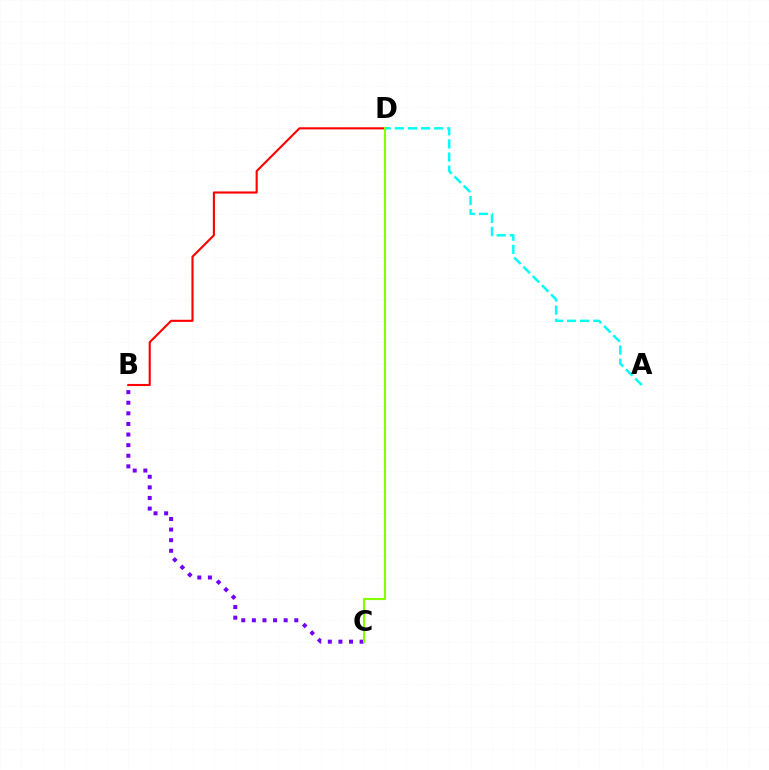{('B', 'C'): [{'color': '#7200ff', 'line_style': 'dotted', 'thickness': 2.88}], ('B', 'D'): [{'color': '#ff0000', 'line_style': 'solid', 'thickness': 1.53}], ('A', 'D'): [{'color': '#00fff6', 'line_style': 'dashed', 'thickness': 1.78}], ('C', 'D'): [{'color': '#84ff00', 'line_style': 'solid', 'thickness': 1.54}]}